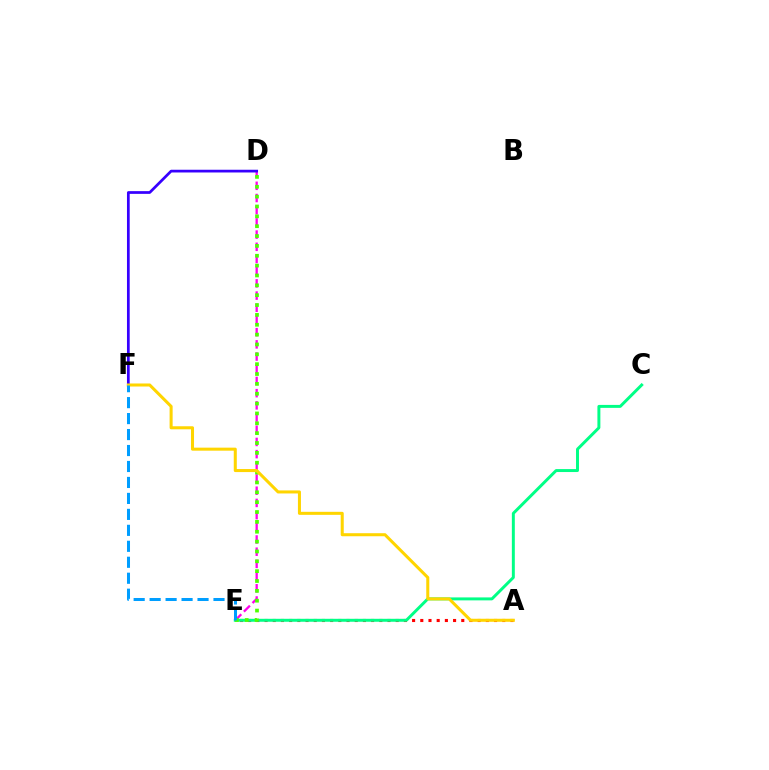{('A', 'E'): [{'color': '#ff0000', 'line_style': 'dotted', 'thickness': 2.23}], ('D', 'E'): [{'color': '#ff00ed', 'line_style': 'dashed', 'thickness': 1.66}, {'color': '#4fff00', 'line_style': 'dotted', 'thickness': 2.68}], ('C', 'E'): [{'color': '#00ff86', 'line_style': 'solid', 'thickness': 2.13}], ('D', 'F'): [{'color': '#3700ff', 'line_style': 'solid', 'thickness': 1.97}], ('A', 'F'): [{'color': '#ffd500', 'line_style': 'solid', 'thickness': 2.19}], ('E', 'F'): [{'color': '#009eff', 'line_style': 'dashed', 'thickness': 2.17}]}